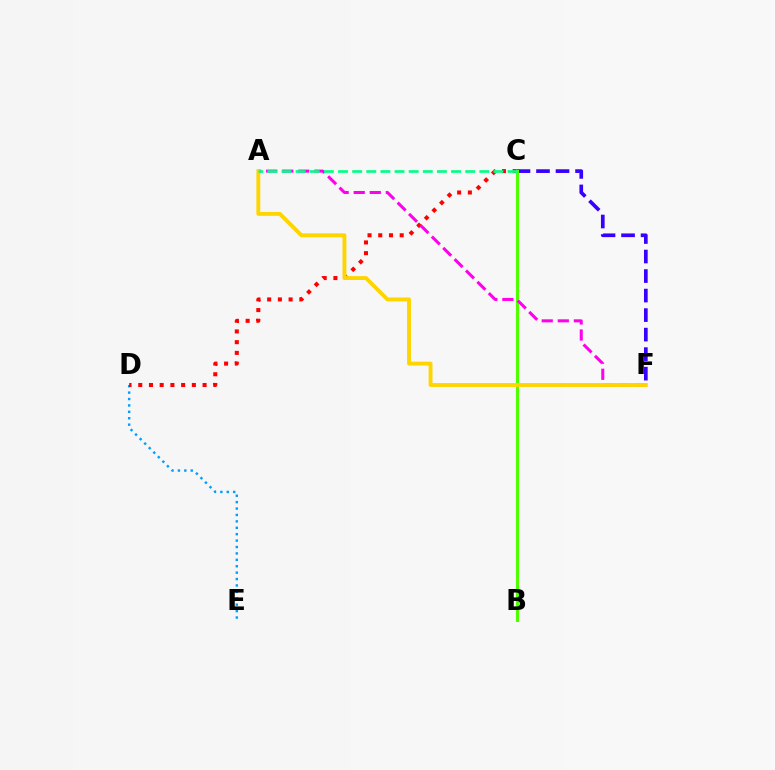{('C', 'F'): [{'color': '#3700ff', 'line_style': 'dashed', 'thickness': 2.65}], ('D', 'E'): [{'color': '#009eff', 'line_style': 'dotted', 'thickness': 1.74}], ('C', 'D'): [{'color': '#ff0000', 'line_style': 'dotted', 'thickness': 2.91}], ('B', 'C'): [{'color': '#4fff00', 'line_style': 'solid', 'thickness': 2.22}], ('A', 'F'): [{'color': '#ff00ed', 'line_style': 'dashed', 'thickness': 2.18}, {'color': '#ffd500', 'line_style': 'solid', 'thickness': 2.8}], ('A', 'C'): [{'color': '#00ff86', 'line_style': 'dashed', 'thickness': 1.92}]}